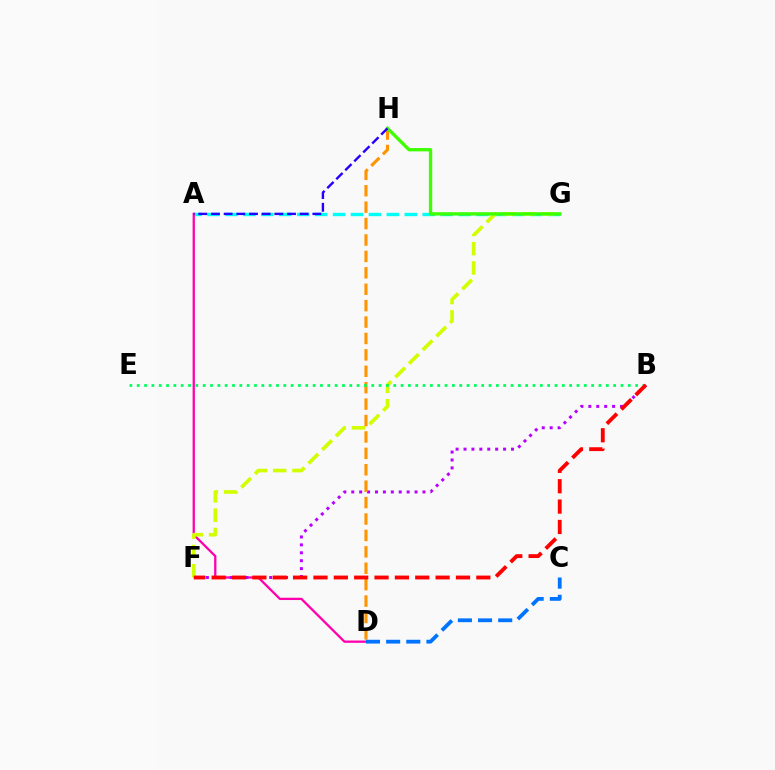{('A', 'G'): [{'color': '#00fff6', 'line_style': 'dashed', 'thickness': 2.44}], ('A', 'D'): [{'color': '#ff00ac', 'line_style': 'solid', 'thickness': 1.65}], ('F', 'G'): [{'color': '#d1ff00', 'line_style': 'dashed', 'thickness': 2.62}], ('B', 'F'): [{'color': '#b900ff', 'line_style': 'dotted', 'thickness': 2.15}, {'color': '#ff0000', 'line_style': 'dashed', 'thickness': 2.77}], ('D', 'H'): [{'color': '#ff9400', 'line_style': 'dashed', 'thickness': 2.23}], ('G', 'H'): [{'color': '#3dff00', 'line_style': 'solid', 'thickness': 2.39}], ('A', 'H'): [{'color': '#2500ff', 'line_style': 'dashed', 'thickness': 1.72}], ('B', 'E'): [{'color': '#00ff5c', 'line_style': 'dotted', 'thickness': 1.99}], ('C', 'D'): [{'color': '#0074ff', 'line_style': 'dashed', 'thickness': 2.74}]}